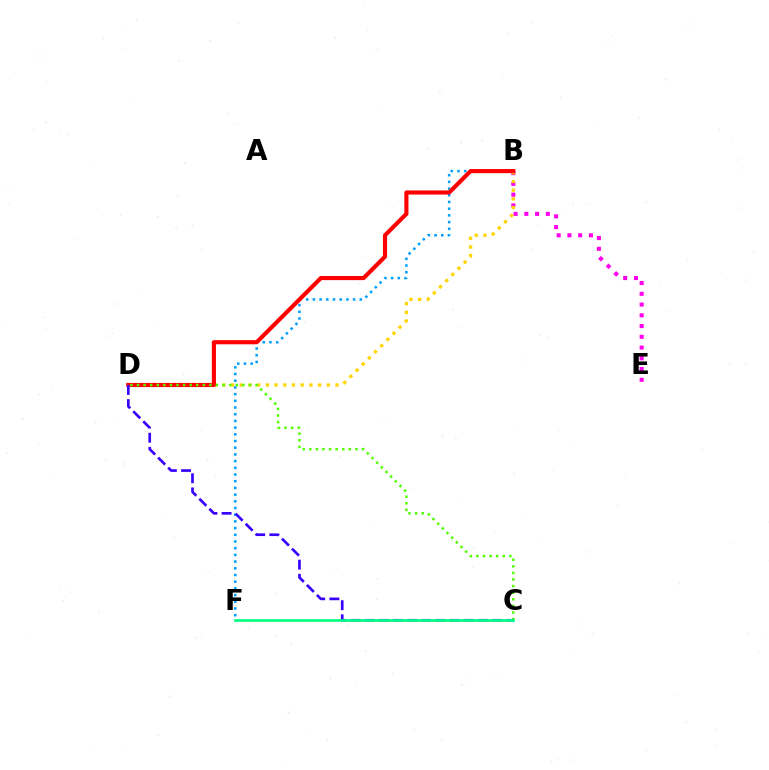{('B', 'E'): [{'color': '#ff00ed', 'line_style': 'dotted', 'thickness': 2.92}], ('B', 'F'): [{'color': '#009eff', 'line_style': 'dotted', 'thickness': 1.82}], ('B', 'D'): [{'color': '#ffd500', 'line_style': 'dotted', 'thickness': 2.37}, {'color': '#ff0000', 'line_style': 'solid', 'thickness': 2.98}], ('C', 'D'): [{'color': '#4fff00', 'line_style': 'dotted', 'thickness': 1.79}, {'color': '#3700ff', 'line_style': 'dashed', 'thickness': 1.92}], ('C', 'F'): [{'color': '#00ff86', 'line_style': 'solid', 'thickness': 1.97}]}